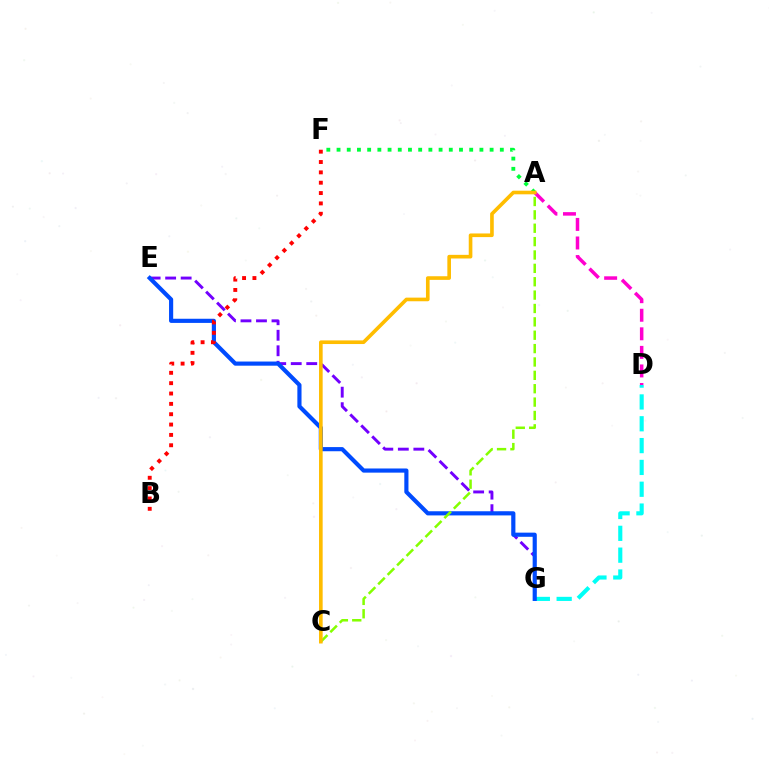{('D', 'G'): [{'color': '#00fff6', 'line_style': 'dashed', 'thickness': 2.97}], ('A', 'D'): [{'color': '#ff00cf', 'line_style': 'dashed', 'thickness': 2.52}], ('E', 'G'): [{'color': '#7200ff', 'line_style': 'dashed', 'thickness': 2.11}, {'color': '#004bff', 'line_style': 'solid', 'thickness': 2.99}], ('A', 'C'): [{'color': '#84ff00', 'line_style': 'dashed', 'thickness': 1.82}, {'color': '#ffbd00', 'line_style': 'solid', 'thickness': 2.62}], ('A', 'F'): [{'color': '#00ff39', 'line_style': 'dotted', 'thickness': 2.77}], ('B', 'F'): [{'color': '#ff0000', 'line_style': 'dotted', 'thickness': 2.81}]}